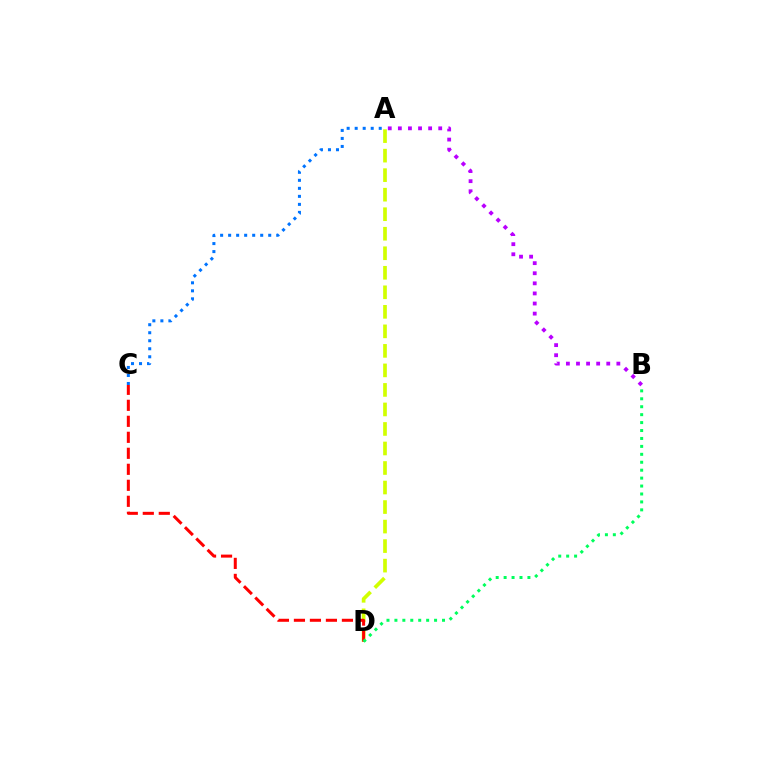{('A', 'B'): [{'color': '#b900ff', 'line_style': 'dotted', 'thickness': 2.74}], ('A', 'D'): [{'color': '#d1ff00', 'line_style': 'dashed', 'thickness': 2.65}], ('C', 'D'): [{'color': '#ff0000', 'line_style': 'dashed', 'thickness': 2.17}], ('A', 'C'): [{'color': '#0074ff', 'line_style': 'dotted', 'thickness': 2.18}], ('B', 'D'): [{'color': '#00ff5c', 'line_style': 'dotted', 'thickness': 2.16}]}